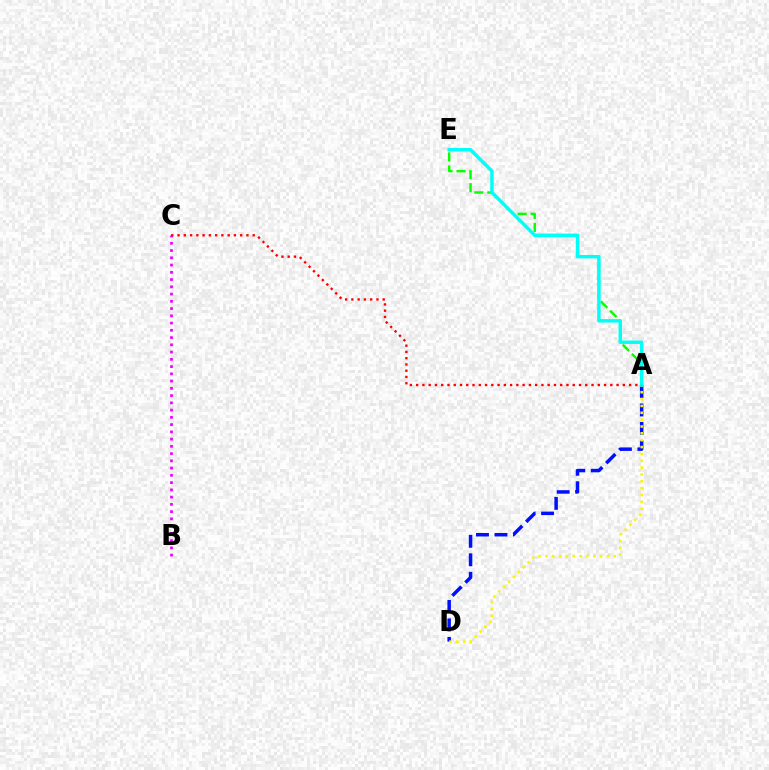{('A', 'D'): [{'color': '#0010ff', 'line_style': 'dashed', 'thickness': 2.51}, {'color': '#fcf500', 'line_style': 'dotted', 'thickness': 1.86}], ('A', 'E'): [{'color': '#08ff00', 'line_style': 'dashed', 'thickness': 1.77}, {'color': '#00fff6', 'line_style': 'solid', 'thickness': 2.49}], ('B', 'C'): [{'color': '#ee00ff', 'line_style': 'dotted', 'thickness': 1.97}], ('A', 'C'): [{'color': '#ff0000', 'line_style': 'dotted', 'thickness': 1.7}]}